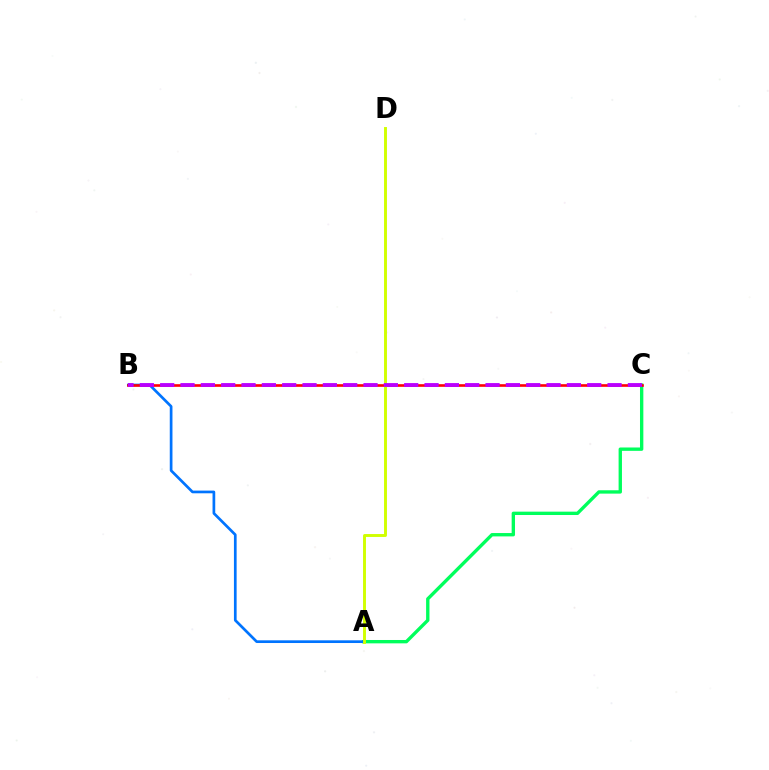{('A', 'C'): [{'color': '#00ff5c', 'line_style': 'solid', 'thickness': 2.42}], ('A', 'B'): [{'color': '#0074ff', 'line_style': 'solid', 'thickness': 1.94}], ('B', 'C'): [{'color': '#ff0000', 'line_style': 'solid', 'thickness': 1.89}, {'color': '#b900ff', 'line_style': 'dashed', 'thickness': 2.76}], ('A', 'D'): [{'color': '#d1ff00', 'line_style': 'solid', 'thickness': 2.1}]}